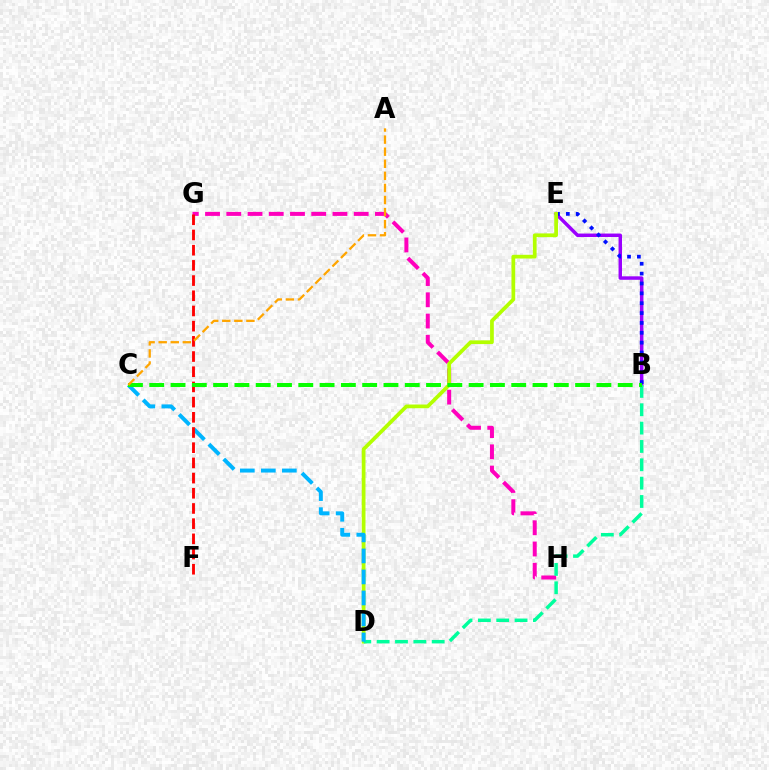{('B', 'E'): [{'color': '#9b00ff', 'line_style': 'solid', 'thickness': 2.5}, {'color': '#0010ff', 'line_style': 'dotted', 'thickness': 2.68}], ('G', 'H'): [{'color': '#ff00bd', 'line_style': 'dashed', 'thickness': 2.89}], ('D', 'E'): [{'color': '#b3ff00', 'line_style': 'solid', 'thickness': 2.69}], ('B', 'D'): [{'color': '#00ff9d', 'line_style': 'dashed', 'thickness': 2.49}], ('C', 'D'): [{'color': '#00b5ff', 'line_style': 'dashed', 'thickness': 2.85}], ('F', 'G'): [{'color': '#ff0000', 'line_style': 'dashed', 'thickness': 2.06}], ('B', 'C'): [{'color': '#08ff00', 'line_style': 'dashed', 'thickness': 2.89}], ('A', 'C'): [{'color': '#ffa500', 'line_style': 'dashed', 'thickness': 1.64}]}